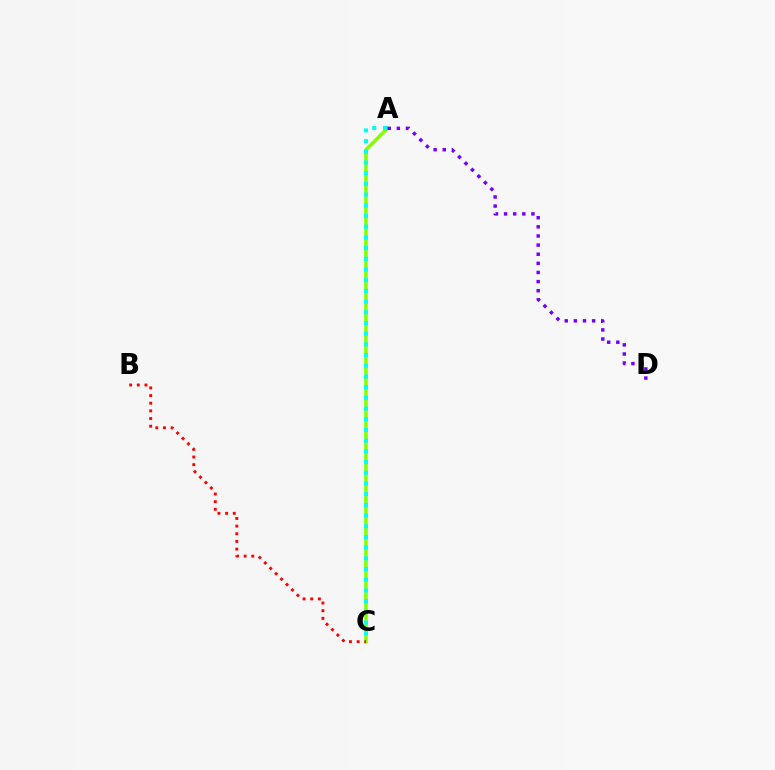{('A', 'C'): [{'color': '#84ff00', 'line_style': 'solid', 'thickness': 2.56}, {'color': '#00fff6', 'line_style': 'dotted', 'thickness': 2.91}], ('B', 'C'): [{'color': '#ff0000', 'line_style': 'dotted', 'thickness': 2.08}], ('A', 'D'): [{'color': '#7200ff', 'line_style': 'dotted', 'thickness': 2.48}]}